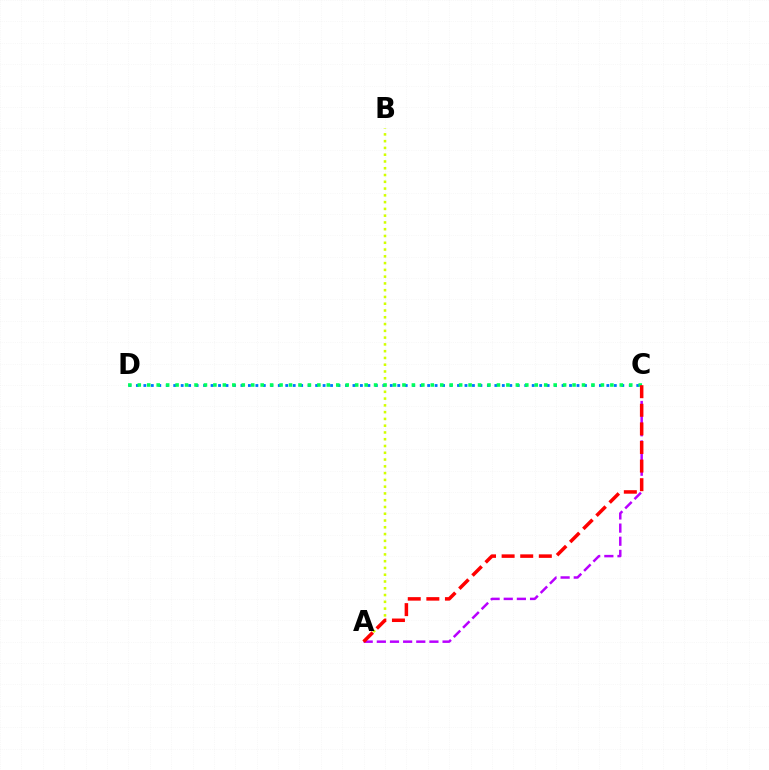{('C', 'D'): [{'color': '#0074ff', 'line_style': 'dotted', 'thickness': 2.03}, {'color': '#00ff5c', 'line_style': 'dotted', 'thickness': 2.57}], ('A', 'B'): [{'color': '#d1ff00', 'line_style': 'dotted', 'thickness': 1.84}], ('A', 'C'): [{'color': '#b900ff', 'line_style': 'dashed', 'thickness': 1.79}, {'color': '#ff0000', 'line_style': 'dashed', 'thickness': 2.53}]}